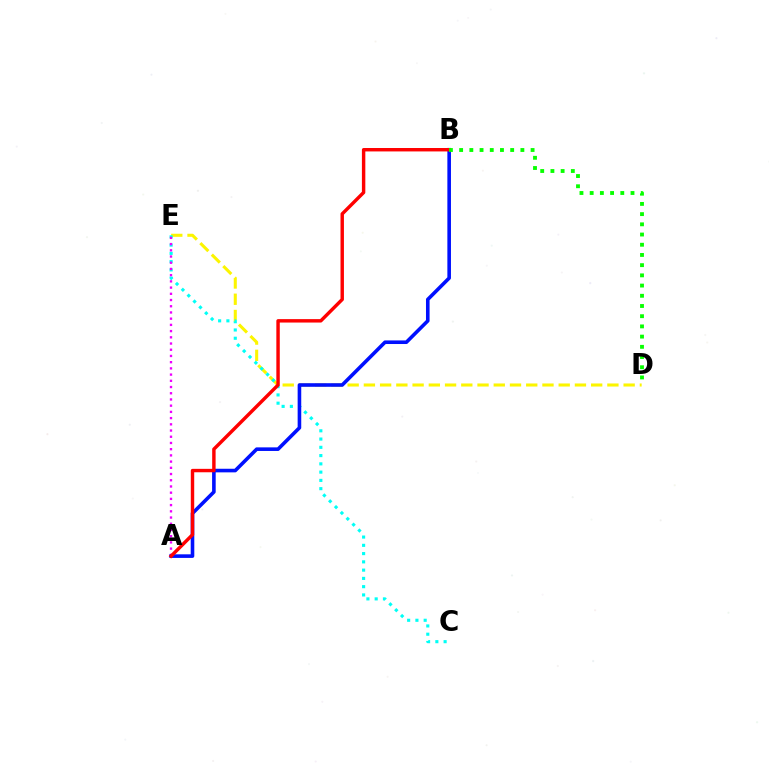{('D', 'E'): [{'color': '#fcf500', 'line_style': 'dashed', 'thickness': 2.21}], ('C', 'E'): [{'color': '#00fff6', 'line_style': 'dotted', 'thickness': 2.25}], ('A', 'E'): [{'color': '#ee00ff', 'line_style': 'dotted', 'thickness': 1.69}], ('A', 'B'): [{'color': '#0010ff', 'line_style': 'solid', 'thickness': 2.59}, {'color': '#ff0000', 'line_style': 'solid', 'thickness': 2.47}], ('B', 'D'): [{'color': '#08ff00', 'line_style': 'dotted', 'thickness': 2.77}]}